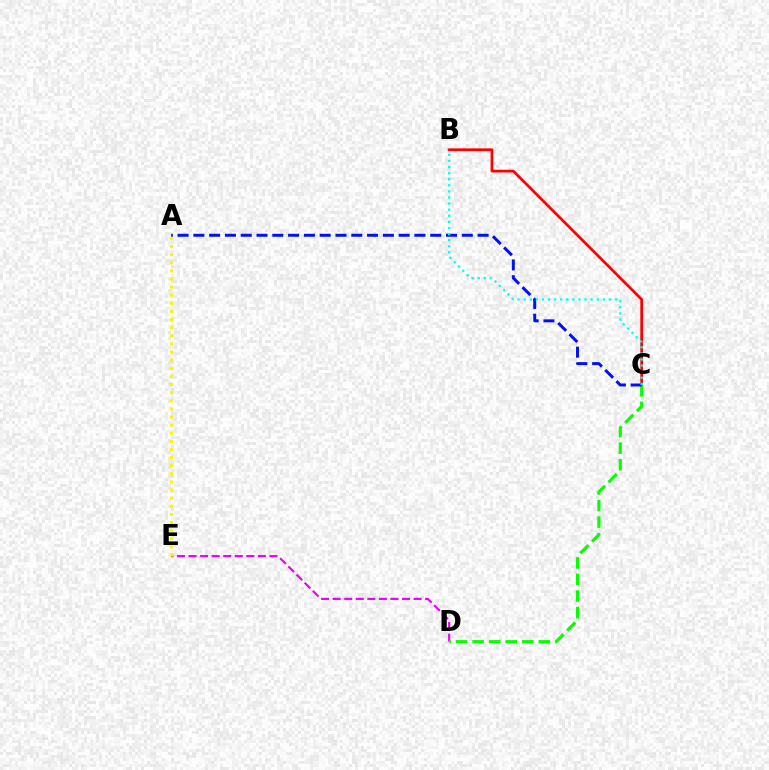{('D', 'E'): [{'color': '#ee00ff', 'line_style': 'dashed', 'thickness': 1.57}], ('B', 'C'): [{'color': '#ff0000', 'line_style': 'solid', 'thickness': 1.97}, {'color': '#00fff6', 'line_style': 'dotted', 'thickness': 1.66}], ('C', 'D'): [{'color': '#08ff00', 'line_style': 'dashed', 'thickness': 2.25}], ('A', 'E'): [{'color': '#fcf500', 'line_style': 'dotted', 'thickness': 2.21}], ('A', 'C'): [{'color': '#0010ff', 'line_style': 'dashed', 'thickness': 2.15}]}